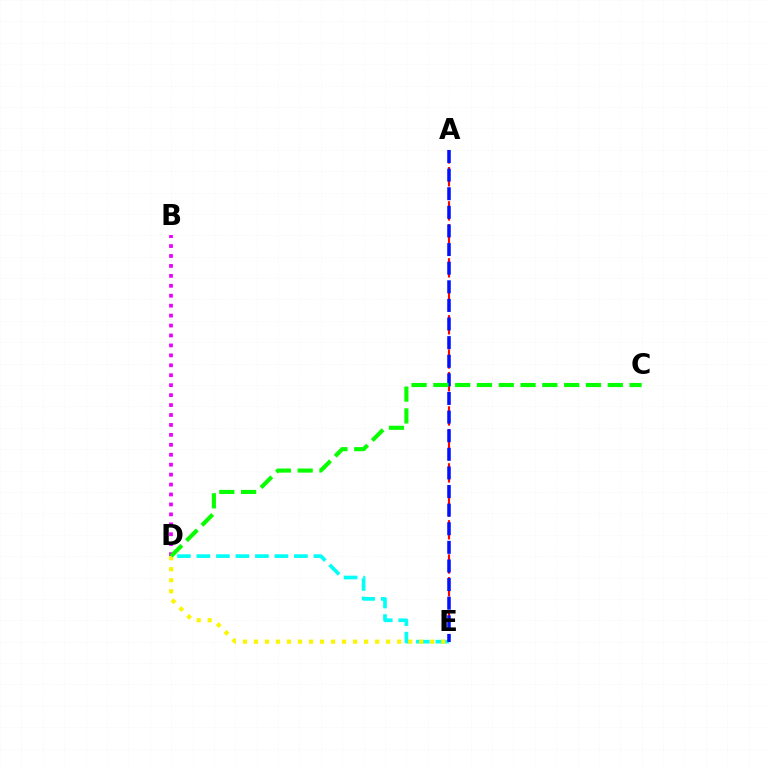{('A', 'E'): [{'color': '#ff0000', 'line_style': 'dashed', 'thickness': 1.55}, {'color': '#0010ff', 'line_style': 'dashed', 'thickness': 2.53}], ('D', 'E'): [{'color': '#00fff6', 'line_style': 'dashed', 'thickness': 2.65}, {'color': '#fcf500', 'line_style': 'dotted', 'thickness': 2.99}], ('B', 'D'): [{'color': '#ee00ff', 'line_style': 'dotted', 'thickness': 2.7}], ('C', 'D'): [{'color': '#08ff00', 'line_style': 'dashed', 'thickness': 2.96}]}